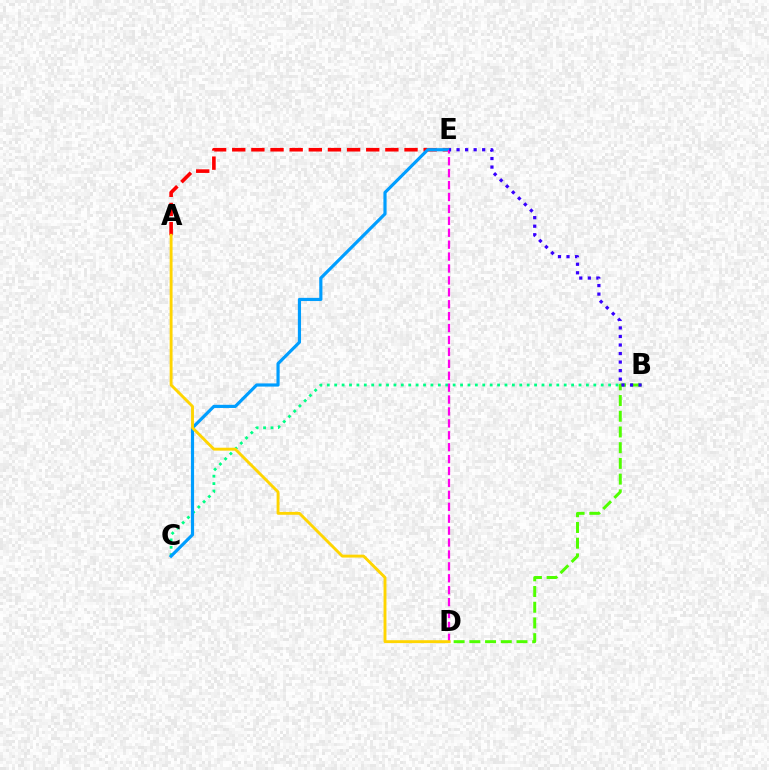{('A', 'E'): [{'color': '#ff0000', 'line_style': 'dashed', 'thickness': 2.6}], ('B', 'C'): [{'color': '#00ff86', 'line_style': 'dotted', 'thickness': 2.01}], ('C', 'E'): [{'color': '#009eff', 'line_style': 'solid', 'thickness': 2.28}], ('B', 'D'): [{'color': '#4fff00', 'line_style': 'dashed', 'thickness': 2.14}], ('D', 'E'): [{'color': '#ff00ed', 'line_style': 'dashed', 'thickness': 1.62}], ('B', 'E'): [{'color': '#3700ff', 'line_style': 'dotted', 'thickness': 2.32}], ('A', 'D'): [{'color': '#ffd500', 'line_style': 'solid', 'thickness': 2.08}]}